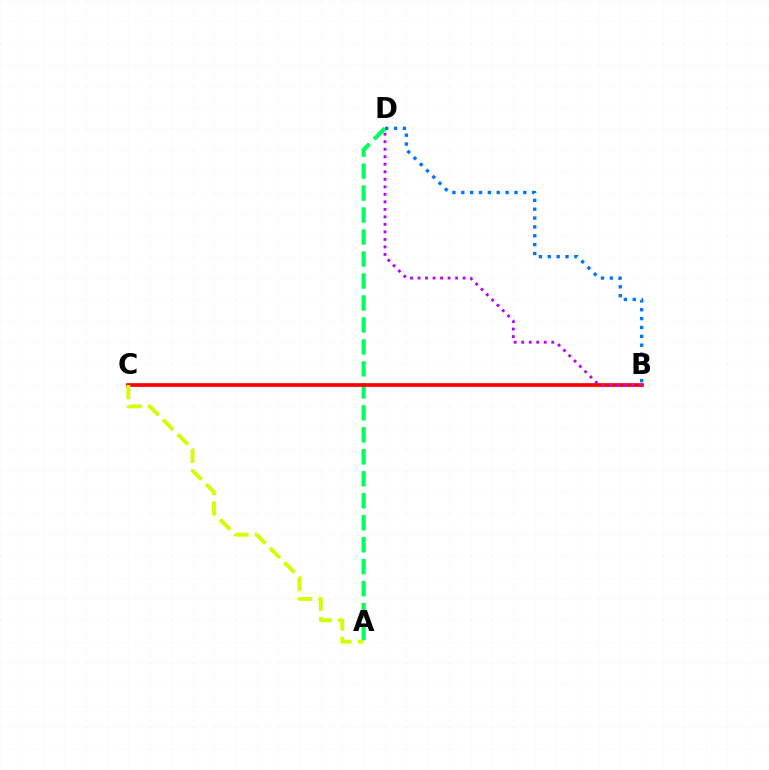{('A', 'D'): [{'color': '#00ff5c', 'line_style': 'dashed', 'thickness': 2.99}], ('B', 'C'): [{'color': '#ff0000', 'line_style': 'solid', 'thickness': 2.65}], ('A', 'C'): [{'color': '#d1ff00', 'line_style': 'dashed', 'thickness': 2.79}], ('B', 'D'): [{'color': '#0074ff', 'line_style': 'dotted', 'thickness': 2.41}, {'color': '#b900ff', 'line_style': 'dotted', 'thickness': 2.04}]}